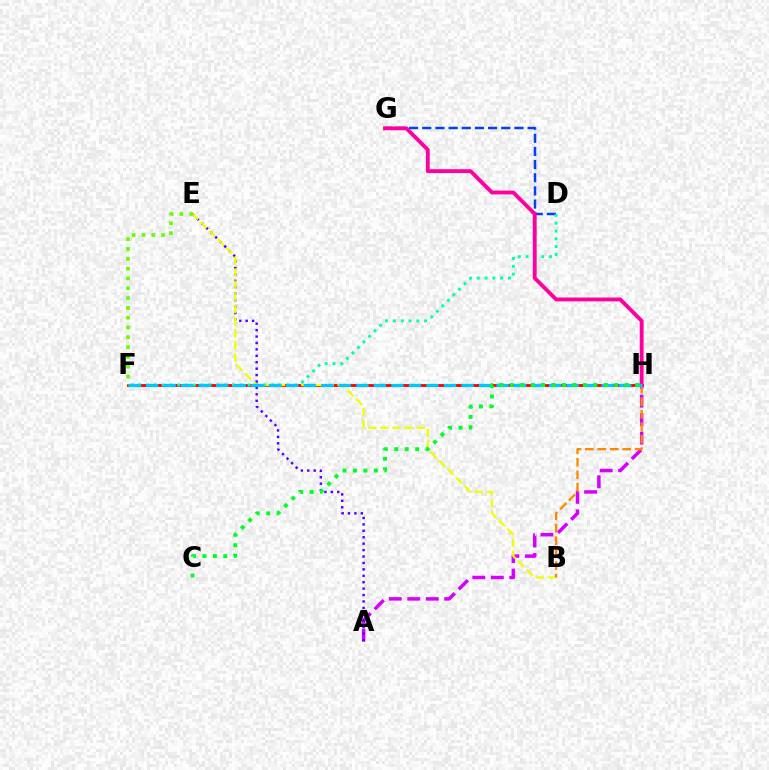{('D', 'G'): [{'color': '#003fff', 'line_style': 'dashed', 'thickness': 1.79}], ('A', 'H'): [{'color': '#d600ff', 'line_style': 'dashed', 'thickness': 2.51}], ('F', 'H'): [{'color': '#ff0000', 'line_style': 'solid', 'thickness': 2.04}, {'color': '#00c7ff', 'line_style': 'dashed', 'thickness': 2.38}], ('A', 'E'): [{'color': '#4f00ff', 'line_style': 'dotted', 'thickness': 1.74}], ('B', 'E'): [{'color': '#eeff00', 'line_style': 'dashed', 'thickness': 1.65}], ('B', 'H'): [{'color': '#ff8800', 'line_style': 'dashed', 'thickness': 1.69}], ('D', 'F'): [{'color': '#00ffaf', 'line_style': 'dotted', 'thickness': 2.12}], ('G', 'H'): [{'color': '#ff00a0', 'line_style': 'solid', 'thickness': 2.78}], ('C', 'H'): [{'color': '#00ff27', 'line_style': 'dotted', 'thickness': 2.84}], ('E', 'F'): [{'color': '#66ff00', 'line_style': 'dotted', 'thickness': 2.67}]}